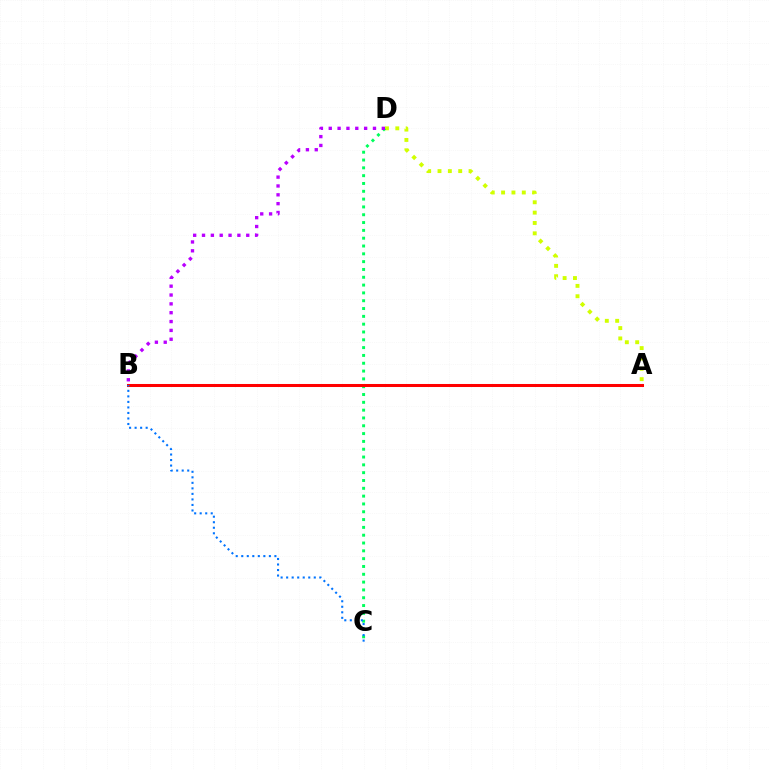{('A', 'D'): [{'color': '#d1ff00', 'line_style': 'dotted', 'thickness': 2.81}], ('C', 'D'): [{'color': '#00ff5c', 'line_style': 'dotted', 'thickness': 2.12}], ('A', 'B'): [{'color': '#ff0000', 'line_style': 'solid', 'thickness': 2.19}], ('B', 'C'): [{'color': '#0074ff', 'line_style': 'dotted', 'thickness': 1.5}], ('B', 'D'): [{'color': '#b900ff', 'line_style': 'dotted', 'thickness': 2.4}]}